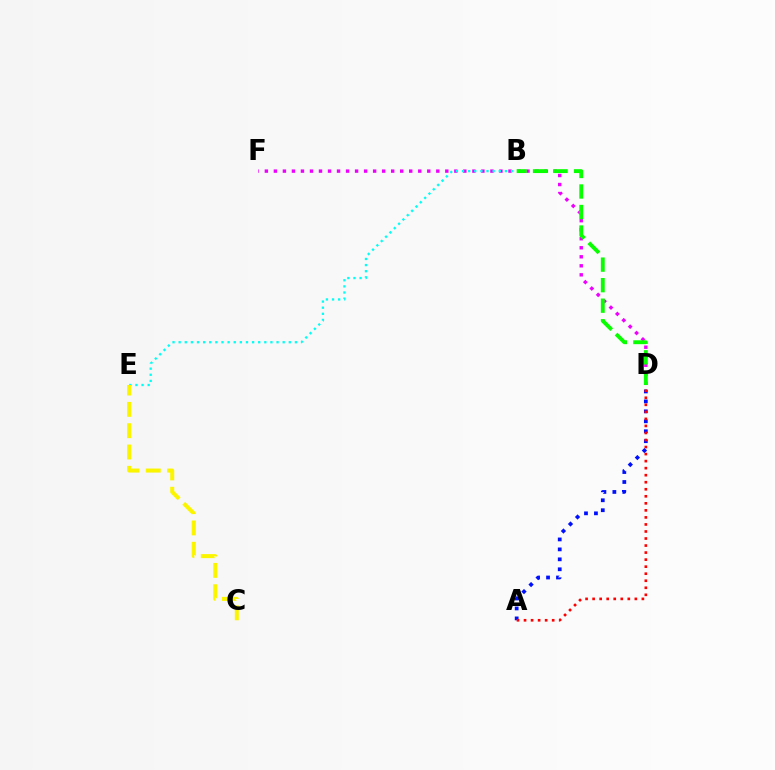{('D', 'F'): [{'color': '#ee00ff', 'line_style': 'dotted', 'thickness': 2.45}], ('B', 'E'): [{'color': '#00fff6', 'line_style': 'dotted', 'thickness': 1.66}], ('C', 'E'): [{'color': '#fcf500', 'line_style': 'dashed', 'thickness': 2.9}], ('B', 'D'): [{'color': '#08ff00', 'line_style': 'dashed', 'thickness': 2.79}], ('A', 'D'): [{'color': '#0010ff', 'line_style': 'dotted', 'thickness': 2.7}, {'color': '#ff0000', 'line_style': 'dotted', 'thickness': 1.91}]}